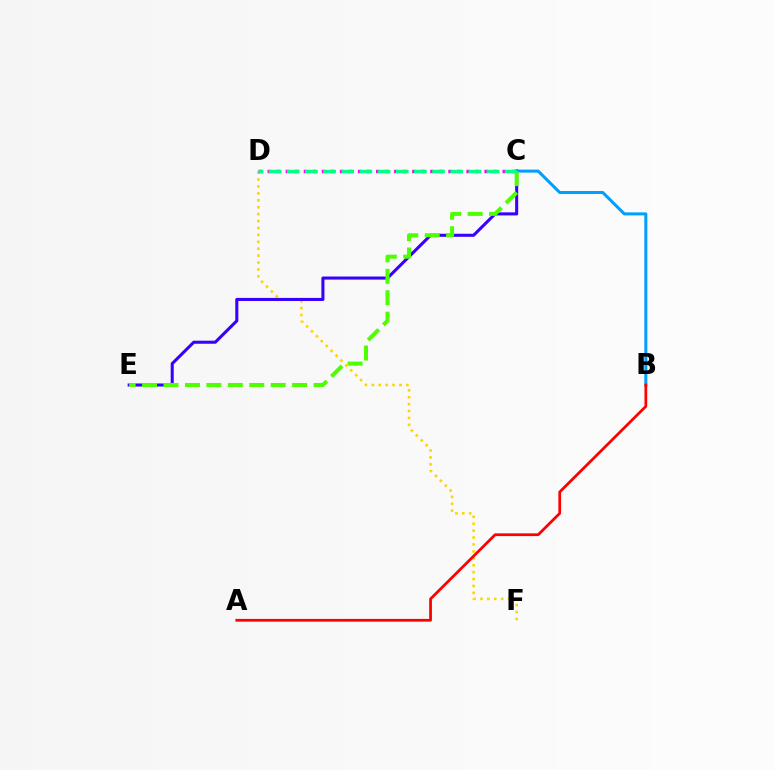{('D', 'F'): [{'color': '#ffd500', 'line_style': 'dotted', 'thickness': 1.88}], ('B', 'C'): [{'color': '#009eff', 'line_style': 'solid', 'thickness': 2.18}], ('C', 'D'): [{'color': '#ff00ed', 'line_style': 'dotted', 'thickness': 2.46}, {'color': '#00ff86', 'line_style': 'dashed', 'thickness': 2.47}], ('C', 'E'): [{'color': '#3700ff', 'line_style': 'solid', 'thickness': 2.21}, {'color': '#4fff00', 'line_style': 'dashed', 'thickness': 2.91}], ('A', 'B'): [{'color': '#ff0000', 'line_style': 'solid', 'thickness': 1.98}]}